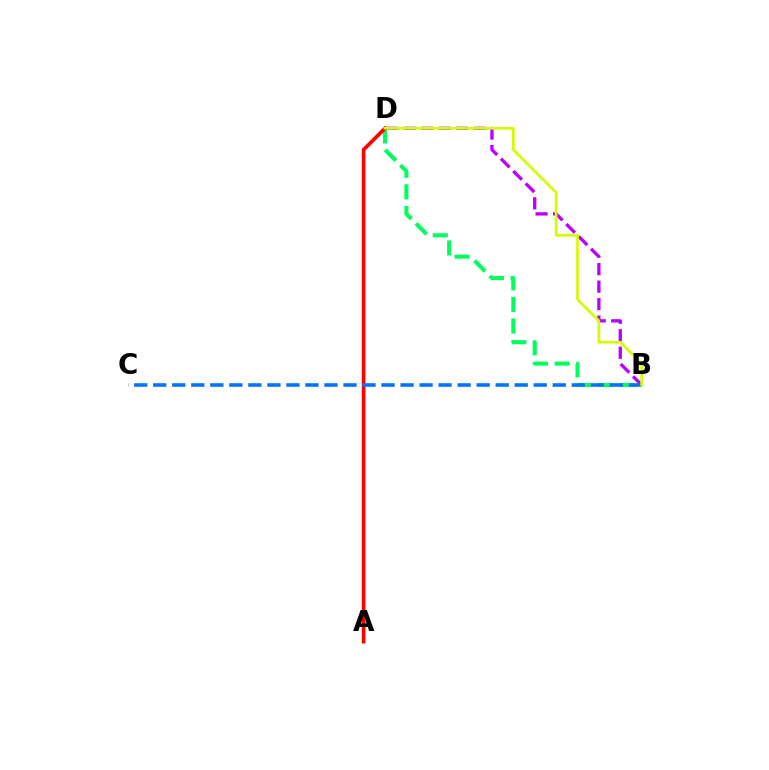{('B', 'D'): [{'color': '#00ff5c', 'line_style': 'dashed', 'thickness': 2.94}, {'color': '#b900ff', 'line_style': 'dashed', 'thickness': 2.38}, {'color': '#d1ff00', 'line_style': 'solid', 'thickness': 1.93}], ('A', 'D'): [{'color': '#ff0000', 'line_style': 'solid', 'thickness': 2.65}], ('B', 'C'): [{'color': '#0074ff', 'line_style': 'dashed', 'thickness': 2.58}]}